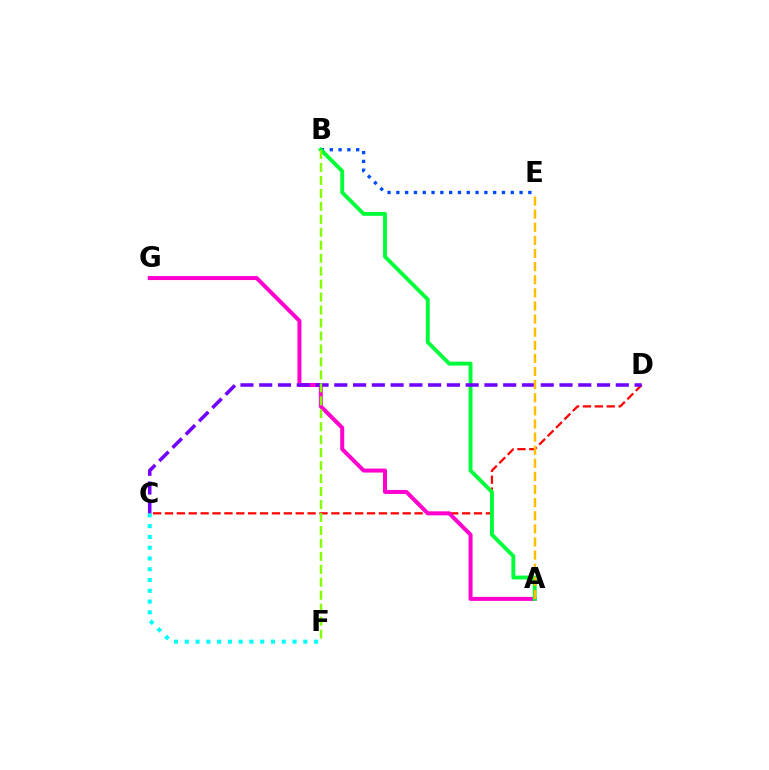{('C', 'D'): [{'color': '#ff0000', 'line_style': 'dashed', 'thickness': 1.61}, {'color': '#7200ff', 'line_style': 'dashed', 'thickness': 2.55}], ('C', 'F'): [{'color': '#00fff6', 'line_style': 'dotted', 'thickness': 2.93}], ('A', 'G'): [{'color': '#ff00cf', 'line_style': 'solid', 'thickness': 2.88}], ('B', 'E'): [{'color': '#004bff', 'line_style': 'dotted', 'thickness': 2.39}], ('A', 'B'): [{'color': '#00ff39', 'line_style': 'solid', 'thickness': 2.8}], ('A', 'E'): [{'color': '#ffbd00', 'line_style': 'dashed', 'thickness': 1.78}], ('B', 'F'): [{'color': '#84ff00', 'line_style': 'dashed', 'thickness': 1.76}]}